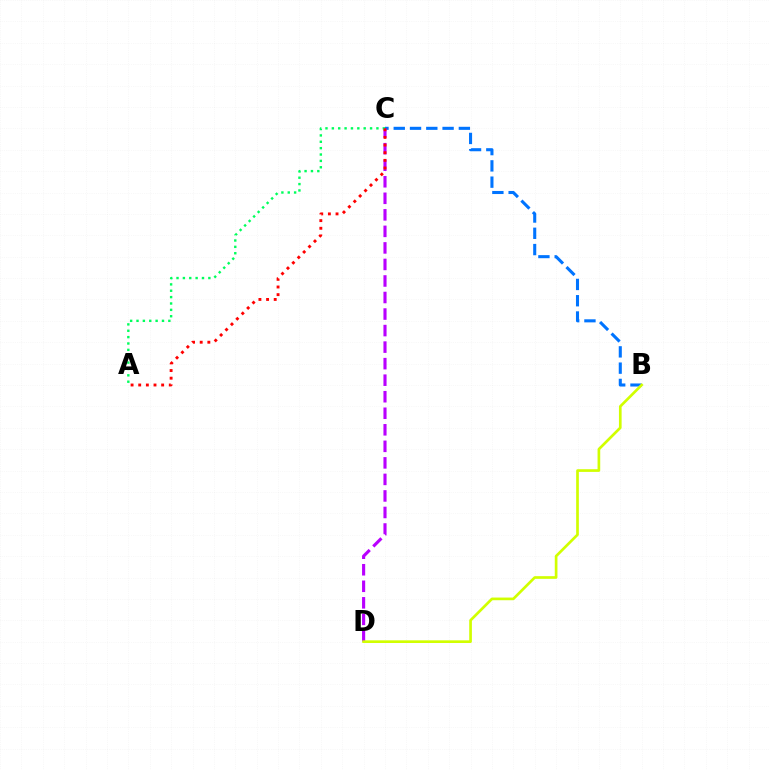{('B', 'C'): [{'color': '#0074ff', 'line_style': 'dashed', 'thickness': 2.21}], ('C', 'D'): [{'color': '#b900ff', 'line_style': 'dashed', 'thickness': 2.25}], ('A', 'C'): [{'color': '#00ff5c', 'line_style': 'dotted', 'thickness': 1.73}, {'color': '#ff0000', 'line_style': 'dotted', 'thickness': 2.08}], ('B', 'D'): [{'color': '#d1ff00', 'line_style': 'solid', 'thickness': 1.93}]}